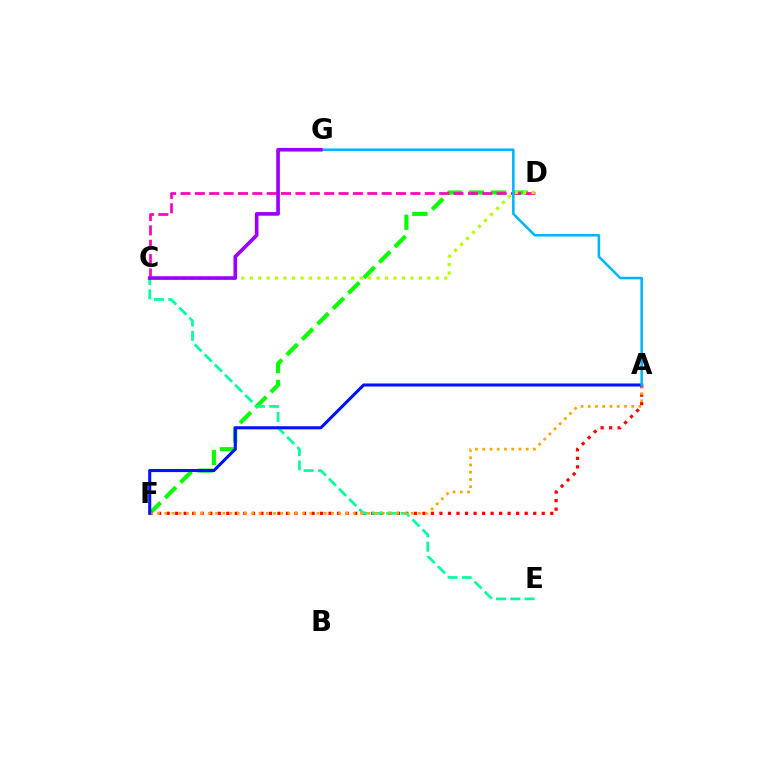{('D', 'F'): [{'color': '#08ff00', 'line_style': 'dashed', 'thickness': 2.97}], ('A', 'F'): [{'color': '#ff0000', 'line_style': 'dotted', 'thickness': 2.32}, {'color': '#ffa500', 'line_style': 'dotted', 'thickness': 1.97}, {'color': '#0010ff', 'line_style': 'solid', 'thickness': 2.2}], ('C', 'E'): [{'color': '#00ff9d', 'line_style': 'dashed', 'thickness': 1.95}], ('C', 'D'): [{'color': '#ff00bd', 'line_style': 'dashed', 'thickness': 1.95}, {'color': '#b3ff00', 'line_style': 'dotted', 'thickness': 2.3}], ('A', 'G'): [{'color': '#00b5ff', 'line_style': 'solid', 'thickness': 1.84}], ('C', 'G'): [{'color': '#9b00ff', 'line_style': 'solid', 'thickness': 2.62}]}